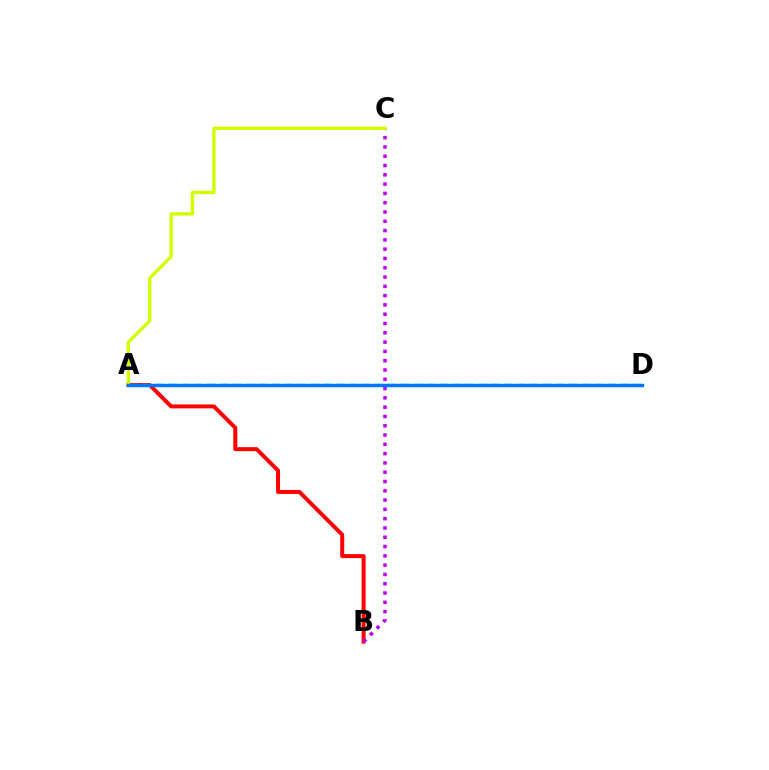{('A', 'B'): [{'color': '#ff0000', 'line_style': 'solid', 'thickness': 2.87}], ('B', 'C'): [{'color': '#b900ff', 'line_style': 'dotted', 'thickness': 2.52}], ('A', 'C'): [{'color': '#d1ff00', 'line_style': 'solid', 'thickness': 2.42}], ('A', 'D'): [{'color': '#00ff5c', 'line_style': 'dashed', 'thickness': 1.75}, {'color': '#0074ff', 'line_style': 'solid', 'thickness': 2.47}]}